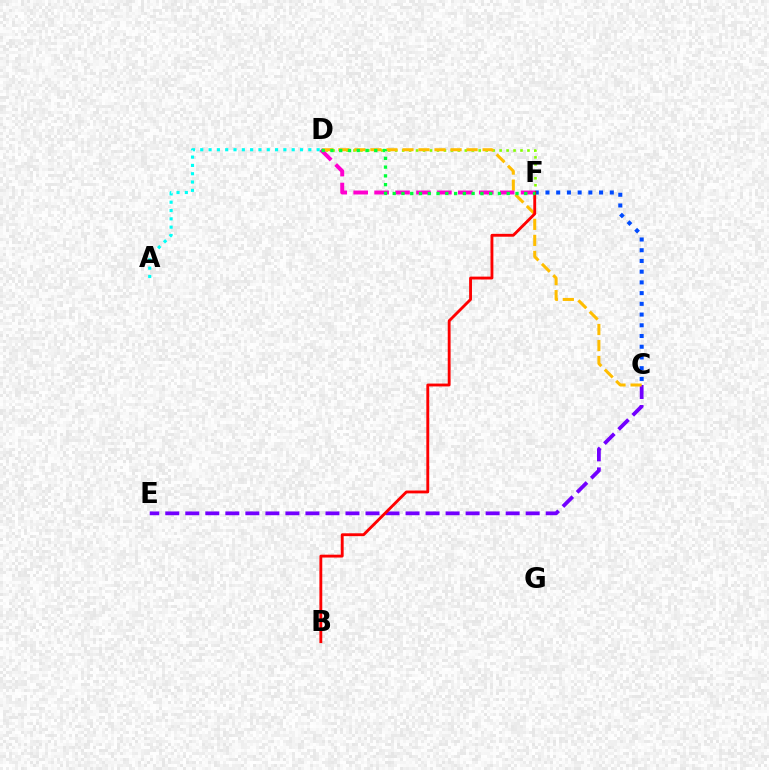{('C', 'E'): [{'color': '#7200ff', 'line_style': 'dashed', 'thickness': 2.72}], ('D', 'F'): [{'color': '#84ff00', 'line_style': 'dotted', 'thickness': 1.89}, {'color': '#ff00cf', 'line_style': 'dashed', 'thickness': 2.84}, {'color': '#00ff39', 'line_style': 'dotted', 'thickness': 2.38}], ('C', 'D'): [{'color': '#ffbd00', 'line_style': 'dashed', 'thickness': 2.18}], ('C', 'F'): [{'color': '#004bff', 'line_style': 'dotted', 'thickness': 2.91}], ('B', 'F'): [{'color': '#ff0000', 'line_style': 'solid', 'thickness': 2.06}], ('A', 'D'): [{'color': '#00fff6', 'line_style': 'dotted', 'thickness': 2.26}]}